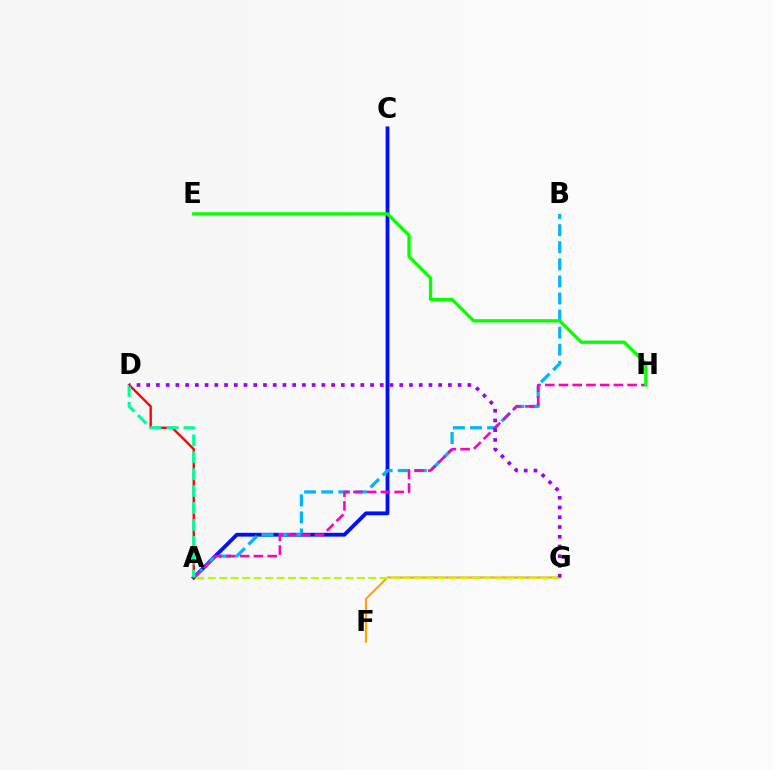{('F', 'G'): [{'color': '#ffa500', 'line_style': 'solid', 'thickness': 1.54}], ('A', 'C'): [{'color': '#0010ff', 'line_style': 'solid', 'thickness': 2.74}], ('A', 'B'): [{'color': '#00b5ff', 'line_style': 'dashed', 'thickness': 2.32}], ('A', 'H'): [{'color': '#ff00bd', 'line_style': 'dashed', 'thickness': 1.87}], ('A', 'D'): [{'color': '#ff0000', 'line_style': 'solid', 'thickness': 1.69}, {'color': '#00ff9d', 'line_style': 'dashed', 'thickness': 2.3}], ('A', 'G'): [{'color': '#b3ff00', 'line_style': 'dashed', 'thickness': 1.56}], ('D', 'G'): [{'color': '#9b00ff', 'line_style': 'dotted', 'thickness': 2.64}], ('E', 'H'): [{'color': '#08ff00', 'line_style': 'solid', 'thickness': 2.38}]}